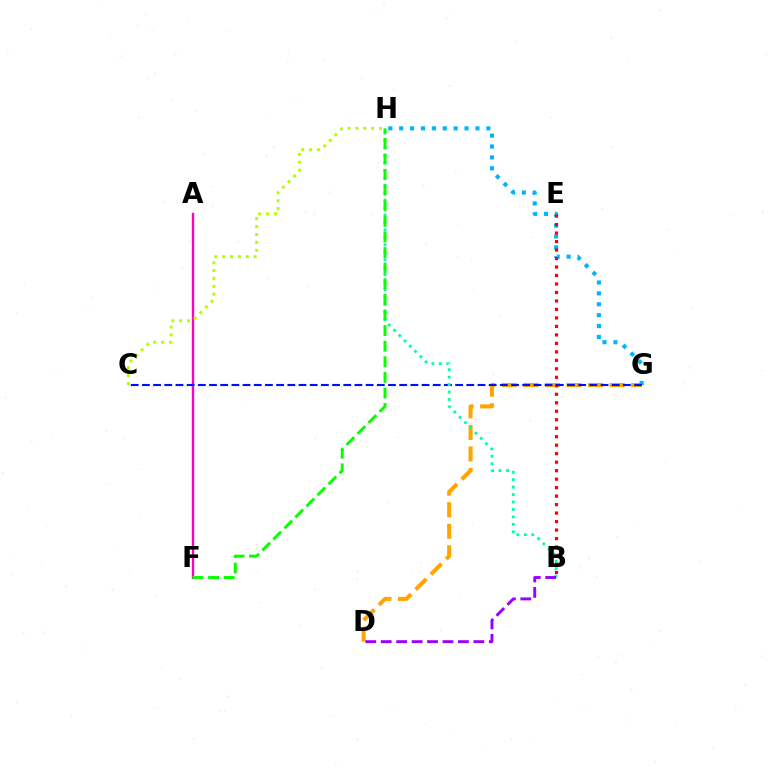{('A', 'F'): [{'color': '#ff00bd', 'line_style': 'solid', 'thickness': 1.69}], ('D', 'G'): [{'color': '#ffa500', 'line_style': 'dashed', 'thickness': 2.93}], ('G', 'H'): [{'color': '#00b5ff', 'line_style': 'dotted', 'thickness': 2.96}], ('C', 'H'): [{'color': '#b3ff00', 'line_style': 'dotted', 'thickness': 2.14}], ('B', 'E'): [{'color': '#ff0000', 'line_style': 'dotted', 'thickness': 2.31}], ('C', 'G'): [{'color': '#0010ff', 'line_style': 'dashed', 'thickness': 1.52}], ('B', 'H'): [{'color': '#00ff9d', 'line_style': 'dotted', 'thickness': 2.02}], ('F', 'H'): [{'color': '#08ff00', 'line_style': 'dashed', 'thickness': 2.12}], ('B', 'D'): [{'color': '#9b00ff', 'line_style': 'dashed', 'thickness': 2.1}]}